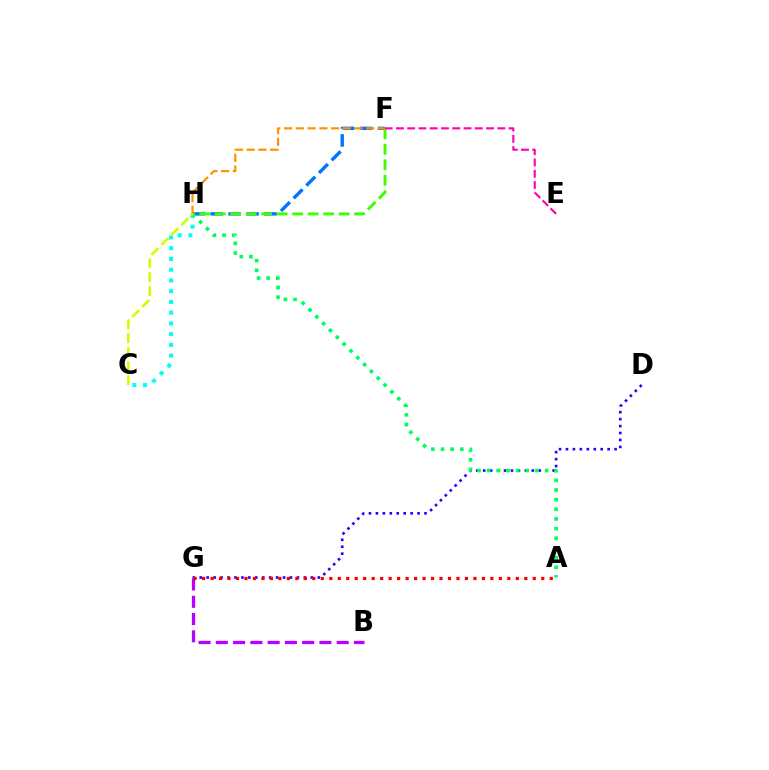{('F', 'H'): [{'color': '#0074ff', 'line_style': 'dashed', 'thickness': 2.44}, {'color': '#3dff00', 'line_style': 'dashed', 'thickness': 2.11}, {'color': '#ff9400', 'line_style': 'dashed', 'thickness': 1.6}], ('C', 'H'): [{'color': '#00fff6', 'line_style': 'dotted', 'thickness': 2.92}, {'color': '#d1ff00', 'line_style': 'dashed', 'thickness': 1.9}], ('D', 'G'): [{'color': '#2500ff', 'line_style': 'dotted', 'thickness': 1.89}], ('A', 'H'): [{'color': '#00ff5c', 'line_style': 'dotted', 'thickness': 2.62}], ('B', 'G'): [{'color': '#b900ff', 'line_style': 'dashed', 'thickness': 2.35}], ('A', 'G'): [{'color': '#ff0000', 'line_style': 'dotted', 'thickness': 2.3}], ('E', 'F'): [{'color': '#ff00ac', 'line_style': 'dashed', 'thickness': 1.53}]}